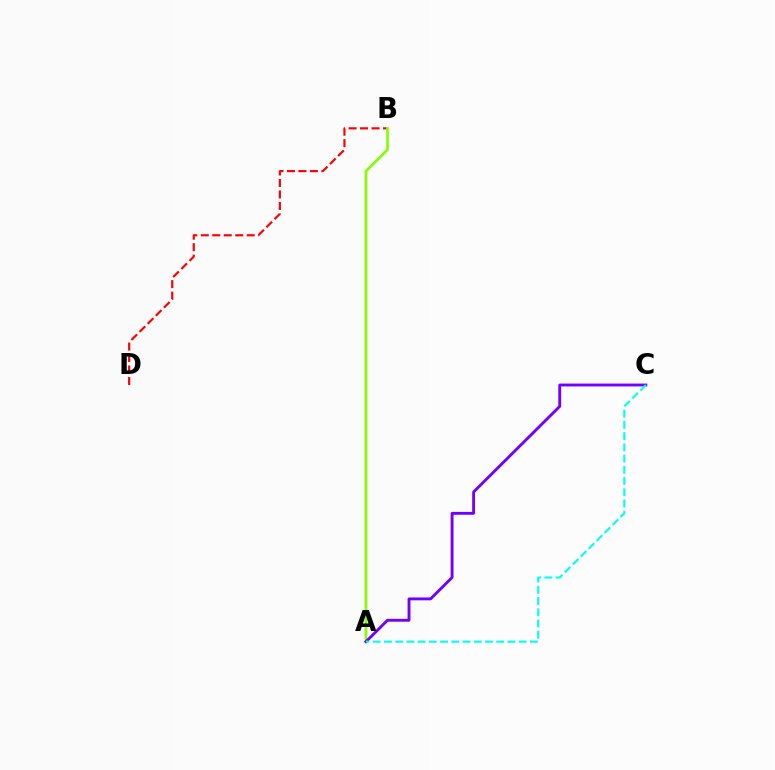{('B', 'D'): [{'color': '#ff0000', 'line_style': 'dashed', 'thickness': 1.56}], ('A', 'B'): [{'color': '#84ff00', 'line_style': 'solid', 'thickness': 1.93}], ('A', 'C'): [{'color': '#7200ff', 'line_style': 'solid', 'thickness': 2.07}, {'color': '#00fff6', 'line_style': 'dashed', 'thickness': 1.53}]}